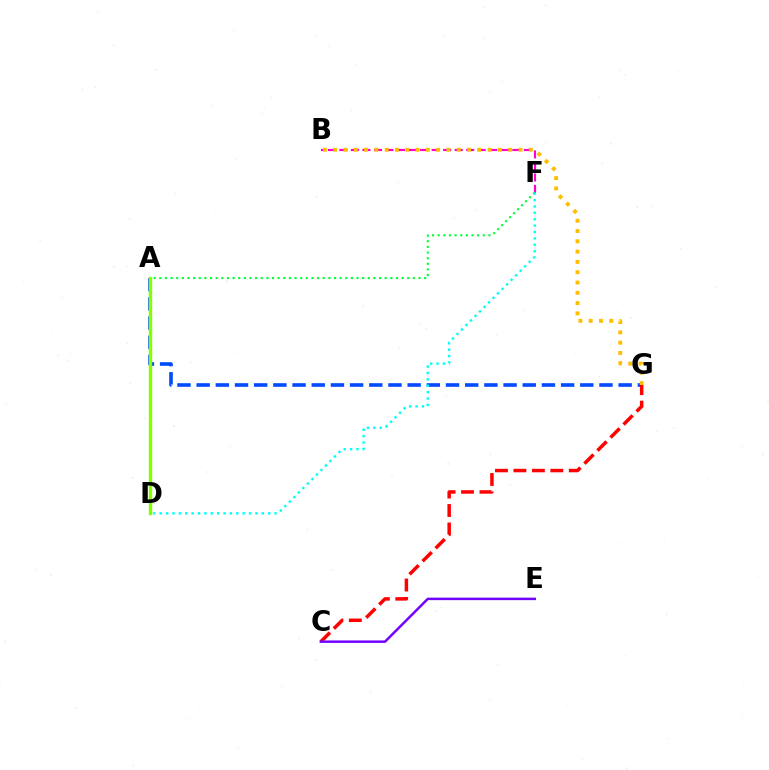{('B', 'F'): [{'color': '#ff00cf', 'line_style': 'dashed', 'thickness': 1.57}], ('A', 'G'): [{'color': '#004bff', 'line_style': 'dashed', 'thickness': 2.61}], ('A', 'F'): [{'color': '#00ff39', 'line_style': 'dotted', 'thickness': 1.53}], ('A', 'D'): [{'color': '#84ff00', 'line_style': 'solid', 'thickness': 2.43}], ('D', 'F'): [{'color': '#00fff6', 'line_style': 'dotted', 'thickness': 1.73}], ('C', 'G'): [{'color': '#ff0000', 'line_style': 'dashed', 'thickness': 2.51}], ('B', 'G'): [{'color': '#ffbd00', 'line_style': 'dotted', 'thickness': 2.8}], ('C', 'E'): [{'color': '#7200ff', 'line_style': 'solid', 'thickness': 1.78}]}